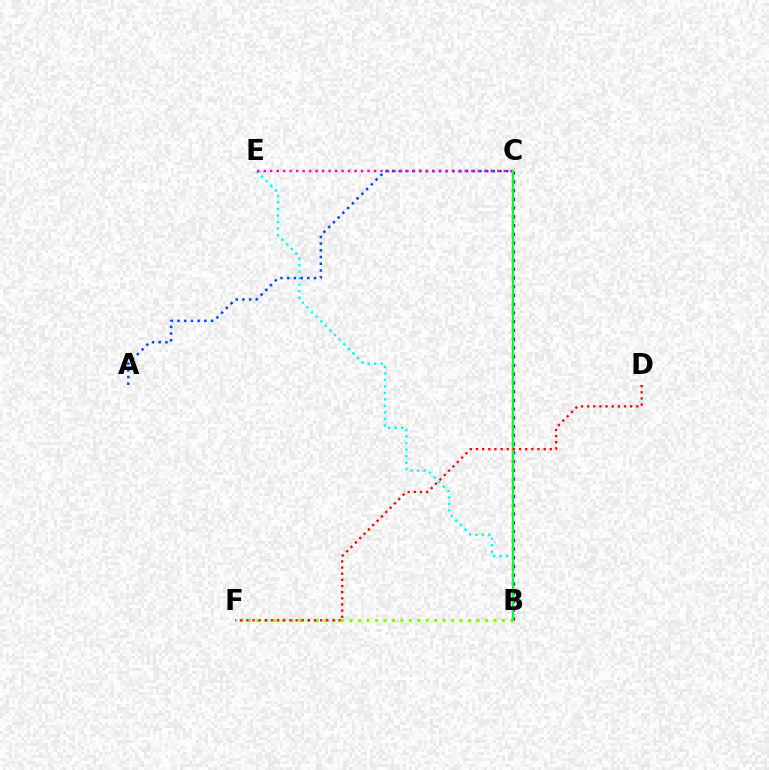{('B', 'E'): [{'color': '#00fff6', 'line_style': 'dotted', 'thickness': 1.77}], ('B', 'C'): [{'color': '#ffbd00', 'line_style': 'solid', 'thickness': 1.78}, {'color': '#7200ff', 'line_style': 'dotted', 'thickness': 2.37}, {'color': '#00ff39', 'line_style': 'solid', 'thickness': 1.51}], ('B', 'F'): [{'color': '#84ff00', 'line_style': 'dotted', 'thickness': 2.3}], ('A', 'C'): [{'color': '#004bff', 'line_style': 'dotted', 'thickness': 1.82}], ('C', 'E'): [{'color': '#ff00cf', 'line_style': 'dotted', 'thickness': 1.76}], ('D', 'F'): [{'color': '#ff0000', 'line_style': 'dotted', 'thickness': 1.67}]}